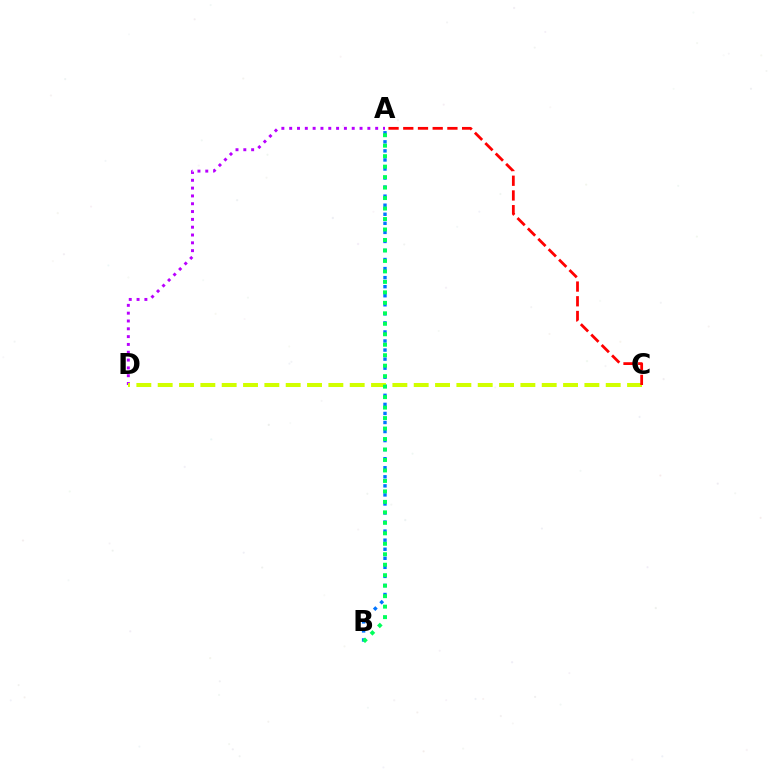{('A', 'B'): [{'color': '#0074ff', 'line_style': 'dotted', 'thickness': 2.46}, {'color': '#00ff5c', 'line_style': 'dotted', 'thickness': 2.85}], ('A', 'D'): [{'color': '#b900ff', 'line_style': 'dotted', 'thickness': 2.12}], ('C', 'D'): [{'color': '#d1ff00', 'line_style': 'dashed', 'thickness': 2.9}], ('A', 'C'): [{'color': '#ff0000', 'line_style': 'dashed', 'thickness': 2.0}]}